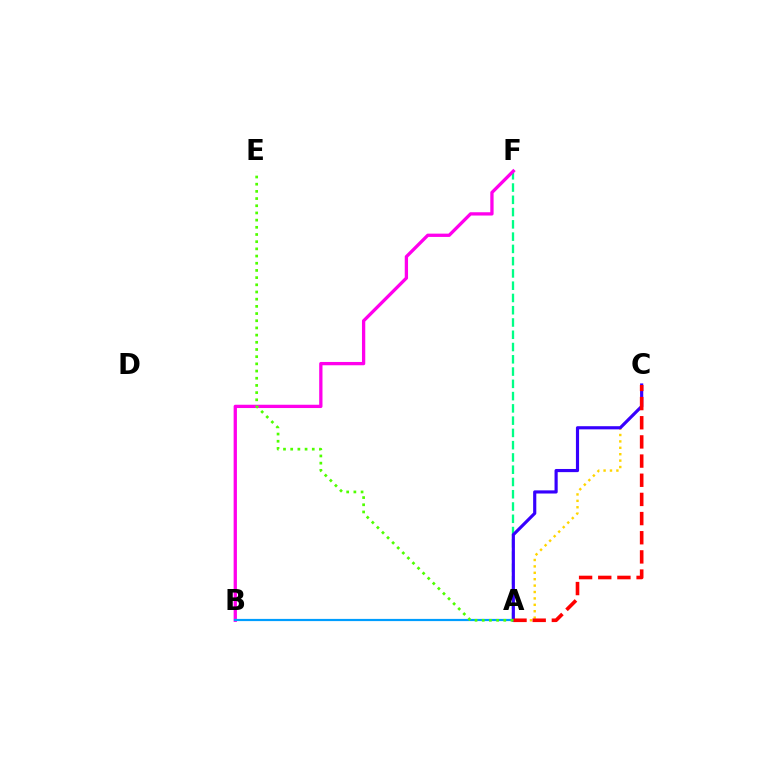{('A', 'F'): [{'color': '#00ff86', 'line_style': 'dashed', 'thickness': 1.67}], ('A', 'C'): [{'color': '#ffd500', 'line_style': 'dotted', 'thickness': 1.74}, {'color': '#3700ff', 'line_style': 'solid', 'thickness': 2.27}, {'color': '#ff0000', 'line_style': 'dashed', 'thickness': 2.6}], ('B', 'F'): [{'color': '#ff00ed', 'line_style': 'solid', 'thickness': 2.37}], ('A', 'B'): [{'color': '#009eff', 'line_style': 'solid', 'thickness': 1.59}], ('A', 'E'): [{'color': '#4fff00', 'line_style': 'dotted', 'thickness': 1.95}]}